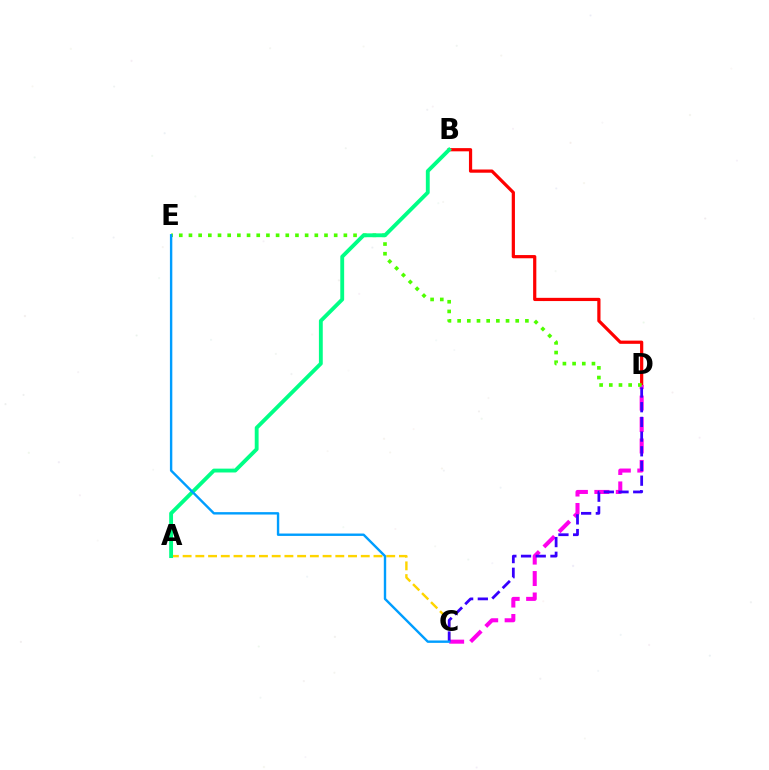{('A', 'C'): [{'color': '#ffd500', 'line_style': 'dashed', 'thickness': 1.73}], ('B', 'D'): [{'color': '#ff0000', 'line_style': 'solid', 'thickness': 2.31}], ('C', 'D'): [{'color': '#ff00ed', 'line_style': 'dashed', 'thickness': 2.91}, {'color': '#3700ff', 'line_style': 'dashed', 'thickness': 2.0}], ('D', 'E'): [{'color': '#4fff00', 'line_style': 'dotted', 'thickness': 2.63}], ('A', 'B'): [{'color': '#00ff86', 'line_style': 'solid', 'thickness': 2.77}], ('C', 'E'): [{'color': '#009eff', 'line_style': 'solid', 'thickness': 1.73}]}